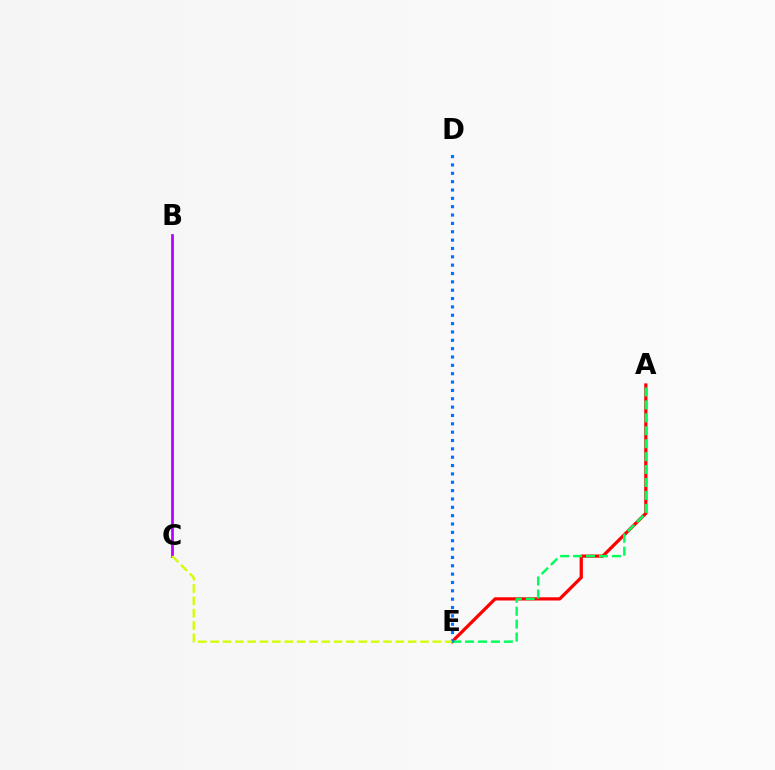{('A', 'E'): [{'color': '#ff0000', 'line_style': 'solid', 'thickness': 2.33}, {'color': '#00ff5c', 'line_style': 'dashed', 'thickness': 1.76}], ('B', 'C'): [{'color': '#b900ff', 'line_style': 'solid', 'thickness': 1.97}], ('D', 'E'): [{'color': '#0074ff', 'line_style': 'dotted', 'thickness': 2.27}], ('C', 'E'): [{'color': '#d1ff00', 'line_style': 'dashed', 'thickness': 1.68}]}